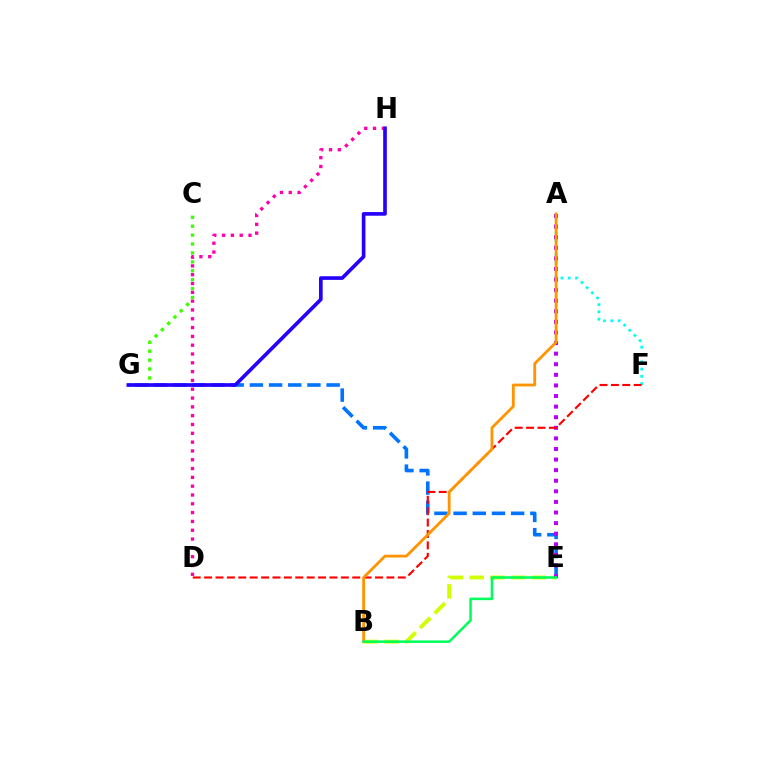{('D', 'H'): [{'color': '#ff00ac', 'line_style': 'dotted', 'thickness': 2.39}], ('E', 'G'): [{'color': '#0074ff', 'line_style': 'dashed', 'thickness': 2.61}], ('C', 'G'): [{'color': '#3dff00', 'line_style': 'dotted', 'thickness': 2.42}], ('B', 'E'): [{'color': '#d1ff00', 'line_style': 'dashed', 'thickness': 2.81}, {'color': '#00ff5c', 'line_style': 'solid', 'thickness': 1.83}], ('G', 'H'): [{'color': '#2500ff', 'line_style': 'solid', 'thickness': 2.62}], ('A', 'F'): [{'color': '#00fff6', 'line_style': 'dotted', 'thickness': 1.98}], ('A', 'E'): [{'color': '#b900ff', 'line_style': 'dotted', 'thickness': 2.88}], ('D', 'F'): [{'color': '#ff0000', 'line_style': 'dashed', 'thickness': 1.55}], ('A', 'B'): [{'color': '#ff9400', 'line_style': 'solid', 'thickness': 2.01}]}